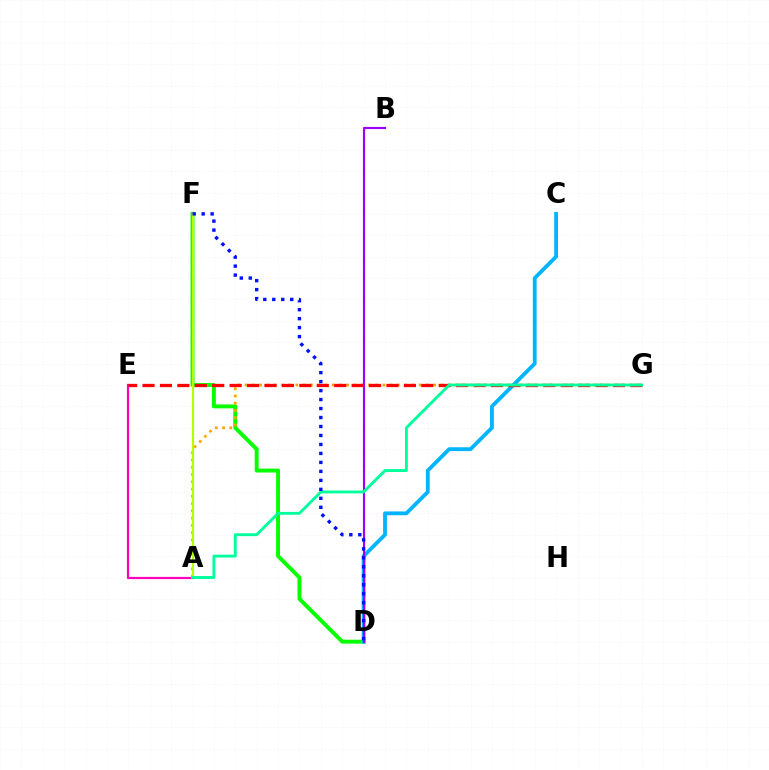{('D', 'F'): [{'color': '#08ff00', 'line_style': 'solid', 'thickness': 2.83}, {'color': '#0010ff', 'line_style': 'dotted', 'thickness': 2.44}], ('A', 'G'): [{'color': '#ffa500', 'line_style': 'dotted', 'thickness': 1.97}, {'color': '#00ff9d', 'line_style': 'solid', 'thickness': 2.07}], ('A', 'F'): [{'color': '#b3ff00', 'line_style': 'solid', 'thickness': 1.54}], ('A', 'E'): [{'color': '#ff00bd', 'line_style': 'solid', 'thickness': 1.58}], ('C', 'D'): [{'color': '#00b5ff', 'line_style': 'solid', 'thickness': 2.74}], ('E', 'G'): [{'color': '#ff0000', 'line_style': 'dashed', 'thickness': 2.37}], ('B', 'D'): [{'color': '#9b00ff', 'line_style': 'solid', 'thickness': 1.55}]}